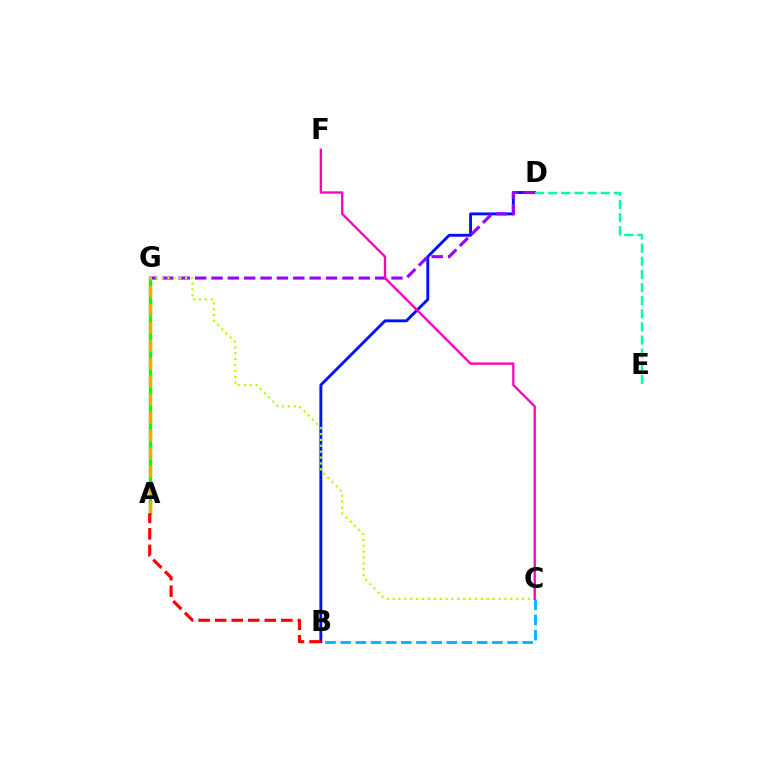{('B', 'D'): [{'color': '#0010ff', 'line_style': 'solid', 'thickness': 2.07}], ('A', 'G'): [{'color': '#08ff00', 'line_style': 'solid', 'thickness': 2.42}, {'color': '#ffa500', 'line_style': 'dashed', 'thickness': 2.44}], ('D', 'E'): [{'color': '#00ff9d', 'line_style': 'dashed', 'thickness': 1.78}], ('B', 'C'): [{'color': '#00b5ff', 'line_style': 'dashed', 'thickness': 2.06}], ('D', 'G'): [{'color': '#9b00ff', 'line_style': 'dashed', 'thickness': 2.22}], ('C', 'G'): [{'color': '#b3ff00', 'line_style': 'dotted', 'thickness': 1.6}], ('C', 'F'): [{'color': '#ff00bd', 'line_style': 'solid', 'thickness': 1.68}], ('A', 'B'): [{'color': '#ff0000', 'line_style': 'dashed', 'thickness': 2.25}]}